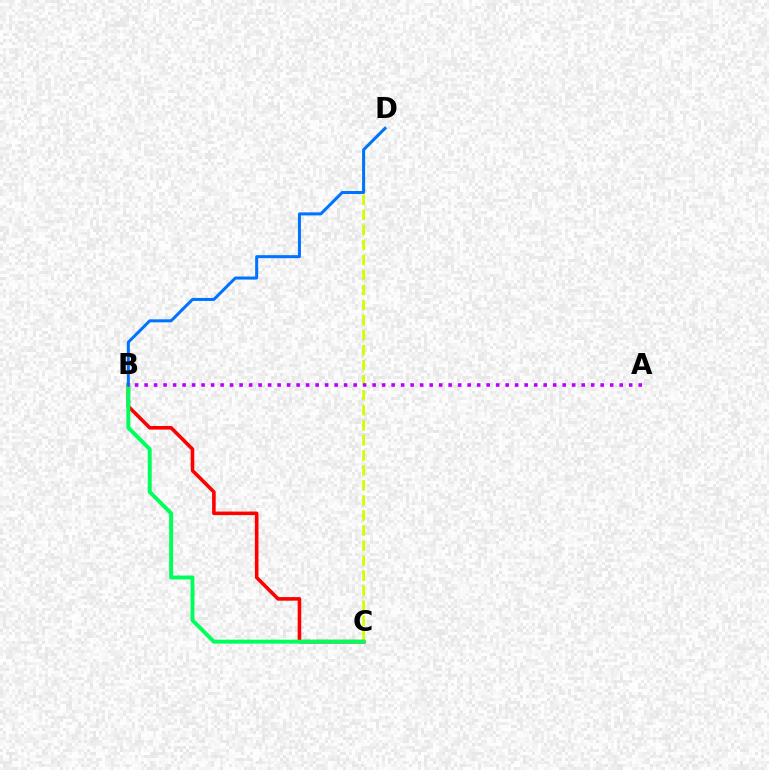{('C', 'D'): [{'color': '#d1ff00', 'line_style': 'dashed', 'thickness': 2.04}], ('B', 'C'): [{'color': '#ff0000', 'line_style': 'solid', 'thickness': 2.58}, {'color': '#00ff5c', 'line_style': 'solid', 'thickness': 2.84}], ('B', 'D'): [{'color': '#0074ff', 'line_style': 'solid', 'thickness': 2.18}], ('A', 'B'): [{'color': '#b900ff', 'line_style': 'dotted', 'thickness': 2.58}]}